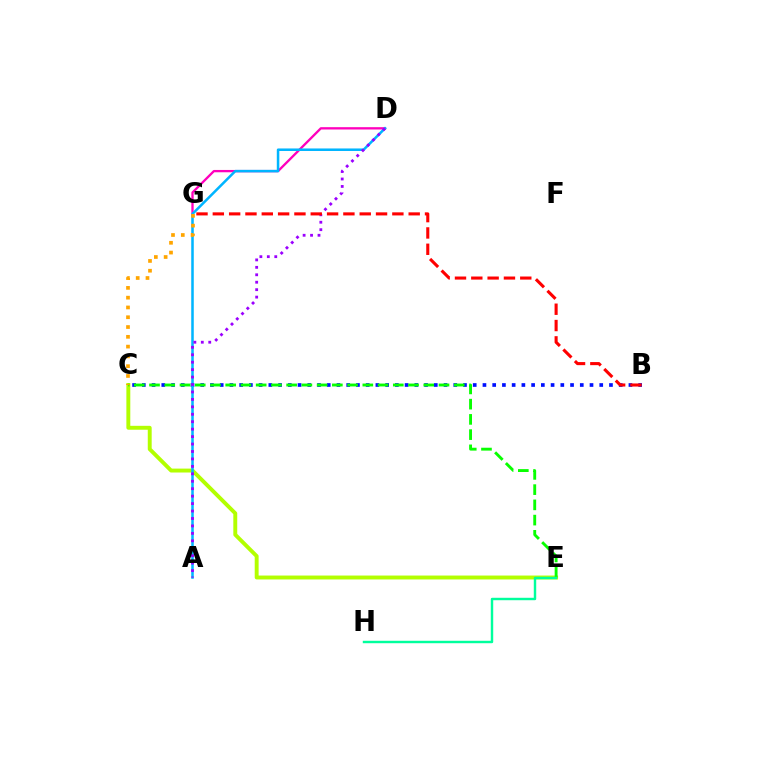{('C', 'E'): [{'color': '#b3ff00', 'line_style': 'solid', 'thickness': 2.82}, {'color': '#08ff00', 'line_style': 'dashed', 'thickness': 2.07}], ('B', 'C'): [{'color': '#0010ff', 'line_style': 'dotted', 'thickness': 2.64}], ('D', 'G'): [{'color': '#ff00bd', 'line_style': 'solid', 'thickness': 1.67}], ('A', 'D'): [{'color': '#00b5ff', 'line_style': 'solid', 'thickness': 1.82}, {'color': '#9b00ff', 'line_style': 'dotted', 'thickness': 2.02}], ('C', 'G'): [{'color': '#ffa500', 'line_style': 'dotted', 'thickness': 2.66}], ('E', 'H'): [{'color': '#00ff9d', 'line_style': 'solid', 'thickness': 1.75}], ('B', 'G'): [{'color': '#ff0000', 'line_style': 'dashed', 'thickness': 2.22}]}